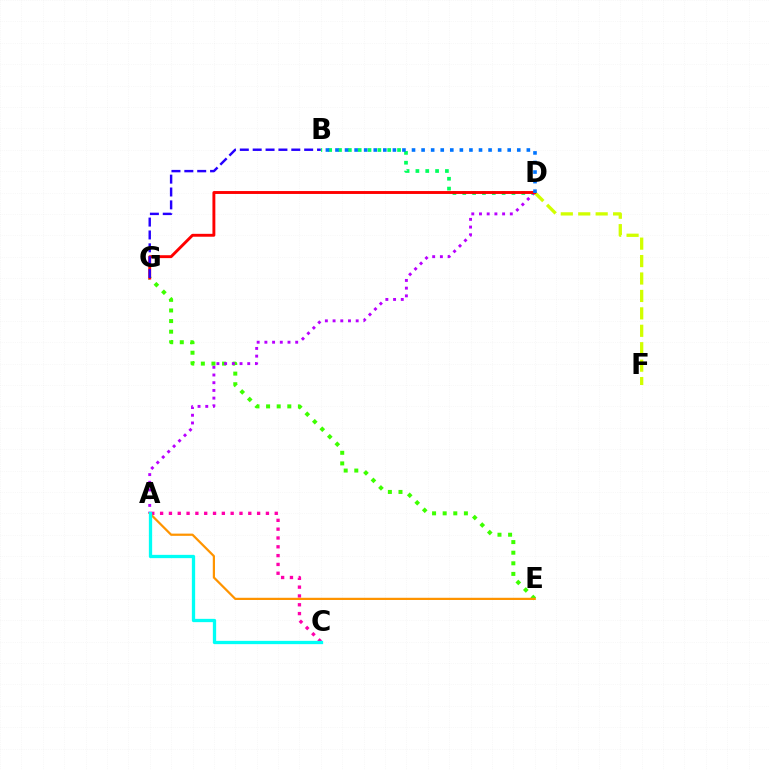{('E', 'G'): [{'color': '#3dff00', 'line_style': 'dotted', 'thickness': 2.88}], ('A', 'C'): [{'color': '#ff00ac', 'line_style': 'dotted', 'thickness': 2.4}, {'color': '#00fff6', 'line_style': 'solid', 'thickness': 2.37}], ('B', 'D'): [{'color': '#00ff5c', 'line_style': 'dotted', 'thickness': 2.67}, {'color': '#0074ff', 'line_style': 'dotted', 'thickness': 2.6}], ('A', 'D'): [{'color': '#b900ff', 'line_style': 'dotted', 'thickness': 2.09}], ('D', 'F'): [{'color': '#d1ff00', 'line_style': 'dashed', 'thickness': 2.37}], ('A', 'E'): [{'color': '#ff9400', 'line_style': 'solid', 'thickness': 1.6}], ('D', 'G'): [{'color': '#ff0000', 'line_style': 'solid', 'thickness': 2.09}], ('B', 'G'): [{'color': '#2500ff', 'line_style': 'dashed', 'thickness': 1.75}]}